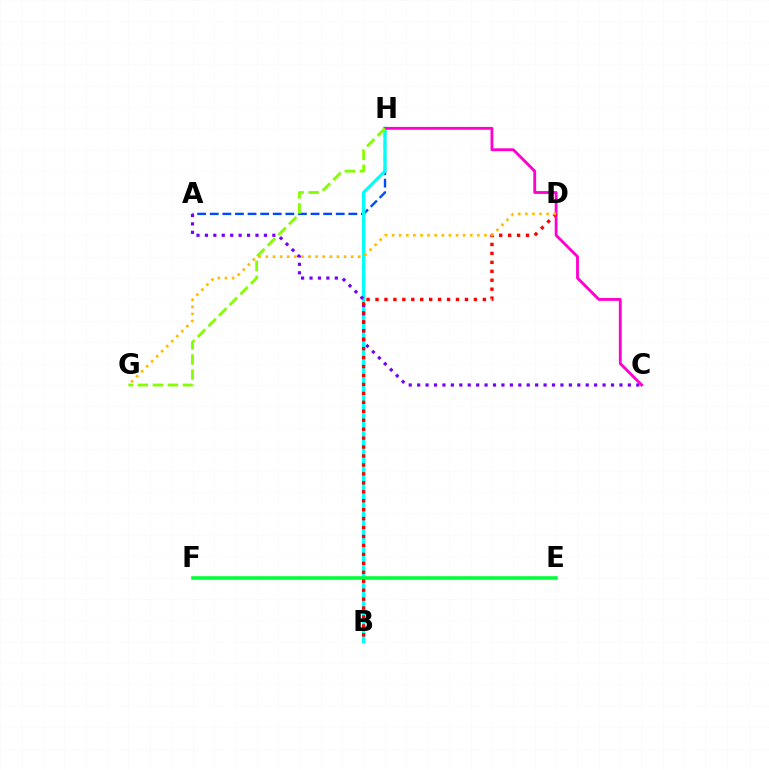{('A', 'H'): [{'color': '#004bff', 'line_style': 'dashed', 'thickness': 1.71}], ('B', 'H'): [{'color': '#00fff6', 'line_style': 'solid', 'thickness': 2.33}], ('A', 'C'): [{'color': '#7200ff', 'line_style': 'dotted', 'thickness': 2.29}], ('C', 'H'): [{'color': '#ff00cf', 'line_style': 'solid', 'thickness': 2.05}], ('E', 'F'): [{'color': '#00ff39', 'line_style': 'solid', 'thickness': 2.59}], ('G', 'H'): [{'color': '#84ff00', 'line_style': 'dashed', 'thickness': 2.04}], ('B', 'D'): [{'color': '#ff0000', 'line_style': 'dotted', 'thickness': 2.43}], ('D', 'G'): [{'color': '#ffbd00', 'line_style': 'dotted', 'thickness': 1.93}]}